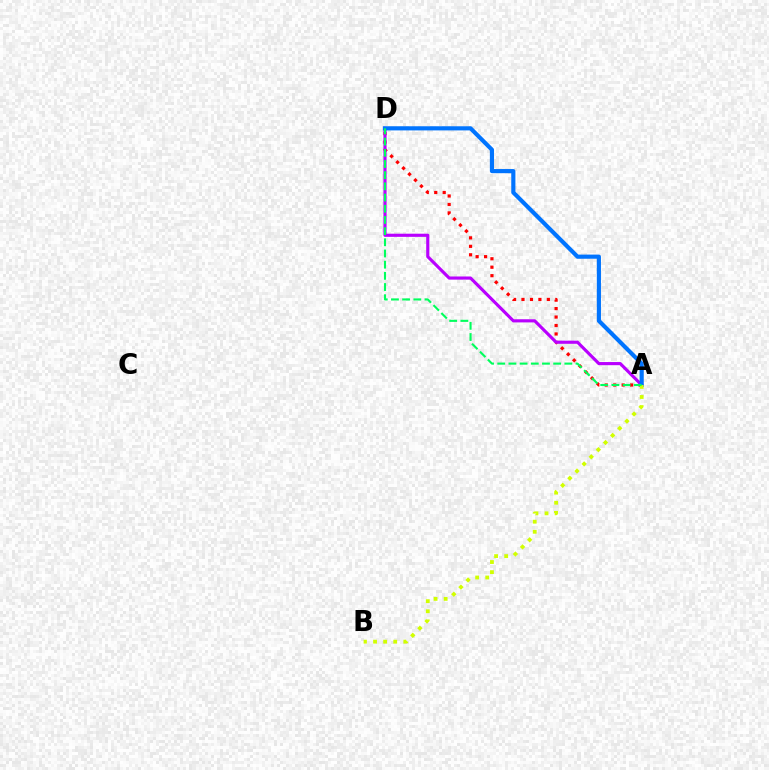{('A', 'D'): [{'color': '#ff0000', 'line_style': 'dotted', 'thickness': 2.3}, {'color': '#b900ff', 'line_style': 'solid', 'thickness': 2.26}, {'color': '#0074ff', 'line_style': 'solid', 'thickness': 2.99}, {'color': '#00ff5c', 'line_style': 'dashed', 'thickness': 1.52}], ('A', 'B'): [{'color': '#d1ff00', 'line_style': 'dotted', 'thickness': 2.74}]}